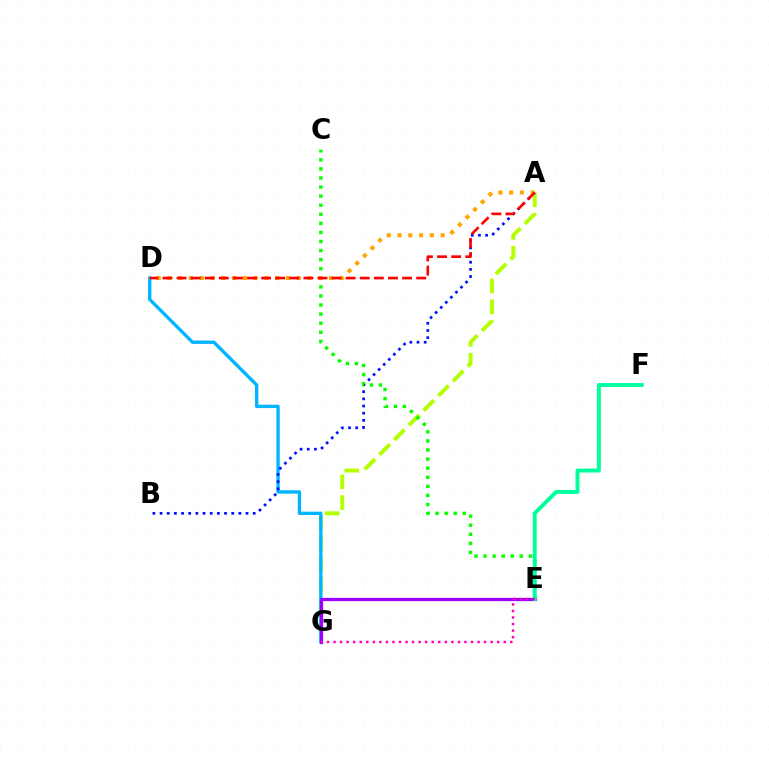{('A', 'G'): [{'color': '#b3ff00', 'line_style': 'dashed', 'thickness': 2.82}], ('D', 'G'): [{'color': '#00b5ff', 'line_style': 'solid', 'thickness': 2.4}], ('A', 'B'): [{'color': '#0010ff', 'line_style': 'dotted', 'thickness': 1.95}], ('C', 'E'): [{'color': '#08ff00', 'line_style': 'dotted', 'thickness': 2.47}], ('E', 'G'): [{'color': '#9b00ff', 'line_style': 'solid', 'thickness': 2.34}, {'color': '#ff00bd', 'line_style': 'dotted', 'thickness': 1.78}], ('E', 'F'): [{'color': '#00ff9d', 'line_style': 'solid', 'thickness': 2.83}], ('A', 'D'): [{'color': '#ffa500', 'line_style': 'dotted', 'thickness': 2.93}, {'color': '#ff0000', 'line_style': 'dashed', 'thickness': 1.91}]}